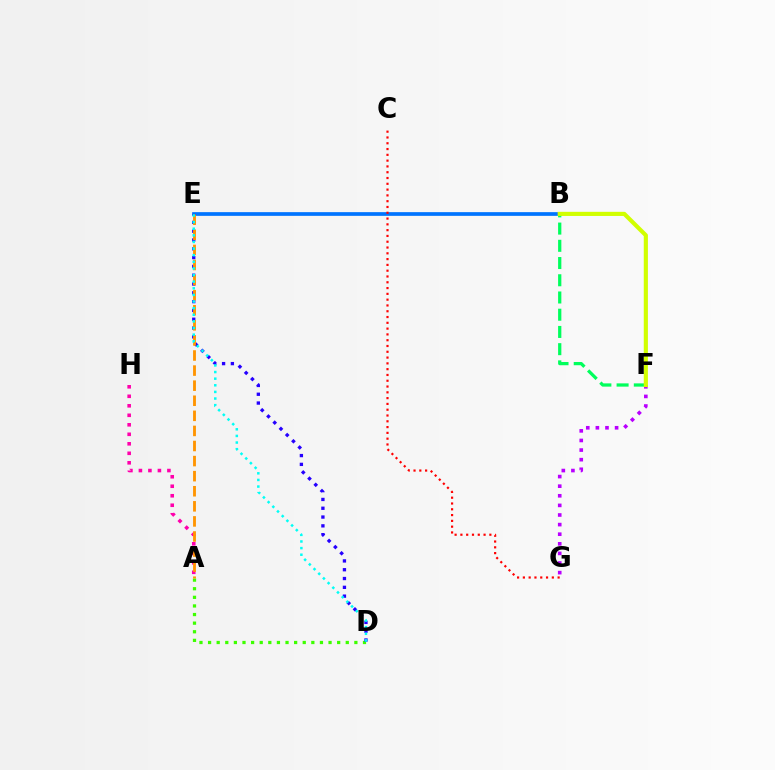{('B', 'F'): [{'color': '#00ff5c', 'line_style': 'dashed', 'thickness': 2.34}, {'color': '#d1ff00', 'line_style': 'solid', 'thickness': 2.98}], ('B', 'E'): [{'color': '#0074ff', 'line_style': 'solid', 'thickness': 2.67}], ('F', 'G'): [{'color': '#b900ff', 'line_style': 'dotted', 'thickness': 2.61}], ('A', 'H'): [{'color': '#ff00ac', 'line_style': 'dotted', 'thickness': 2.58}], ('A', 'D'): [{'color': '#3dff00', 'line_style': 'dotted', 'thickness': 2.34}], ('C', 'G'): [{'color': '#ff0000', 'line_style': 'dotted', 'thickness': 1.57}], ('D', 'E'): [{'color': '#2500ff', 'line_style': 'dotted', 'thickness': 2.39}, {'color': '#00fff6', 'line_style': 'dotted', 'thickness': 1.8}], ('A', 'E'): [{'color': '#ff9400', 'line_style': 'dashed', 'thickness': 2.05}]}